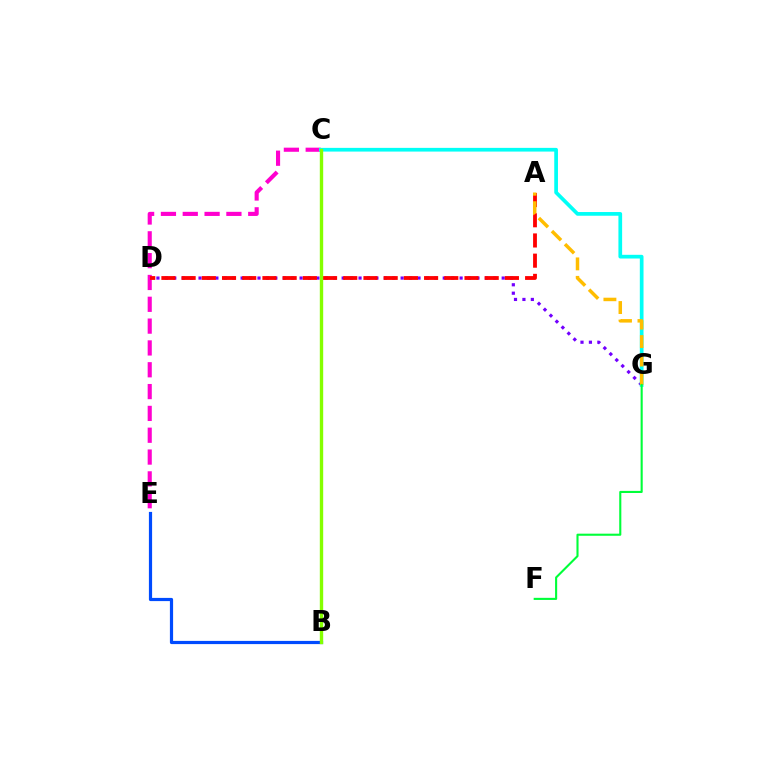{('D', 'G'): [{'color': '#7200ff', 'line_style': 'dotted', 'thickness': 2.29}], ('C', 'E'): [{'color': '#ff00cf', 'line_style': 'dashed', 'thickness': 2.96}], ('B', 'E'): [{'color': '#004bff', 'line_style': 'solid', 'thickness': 2.3}], ('C', 'G'): [{'color': '#00fff6', 'line_style': 'solid', 'thickness': 2.67}], ('A', 'D'): [{'color': '#ff0000', 'line_style': 'dashed', 'thickness': 2.74}], ('A', 'G'): [{'color': '#ffbd00', 'line_style': 'dashed', 'thickness': 2.51}], ('F', 'G'): [{'color': '#00ff39', 'line_style': 'solid', 'thickness': 1.51}], ('B', 'C'): [{'color': '#84ff00', 'line_style': 'solid', 'thickness': 2.43}]}